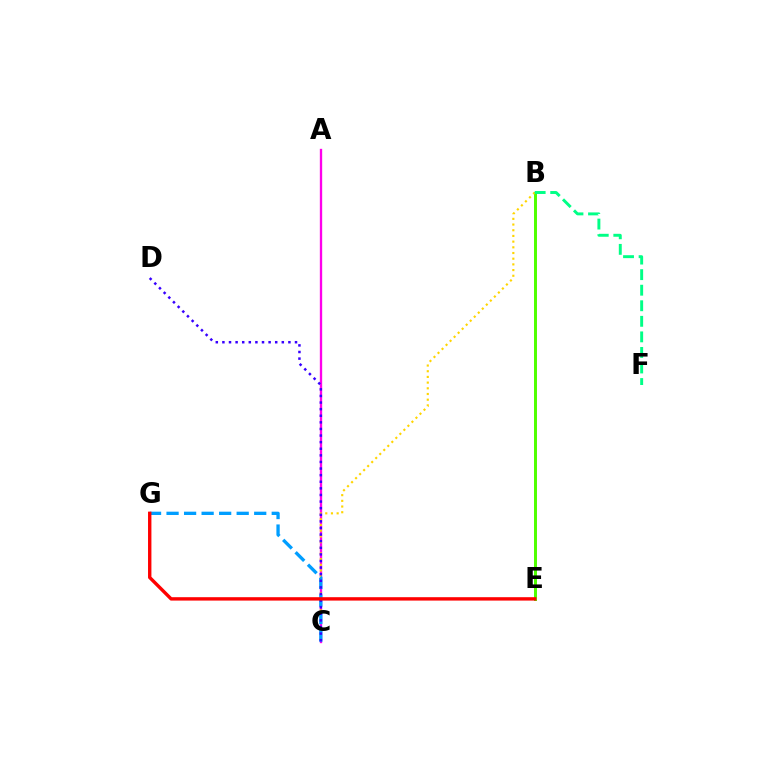{('A', 'C'): [{'color': '#ff00ed', 'line_style': 'solid', 'thickness': 1.68}], ('B', 'E'): [{'color': '#4fff00', 'line_style': 'solid', 'thickness': 2.14}], ('B', 'C'): [{'color': '#ffd500', 'line_style': 'dotted', 'thickness': 1.55}], ('C', 'G'): [{'color': '#009eff', 'line_style': 'dashed', 'thickness': 2.38}], ('B', 'F'): [{'color': '#00ff86', 'line_style': 'dashed', 'thickness': 2.11}], ('C', 'D'): [{'color': '#3700ff', 'line_style': 'dotted', 'thickness': 1.79}], ('E', 'G'): [{'color': '#ff0000', 'line_style': 'solid', 'thickness': 2.44}]}